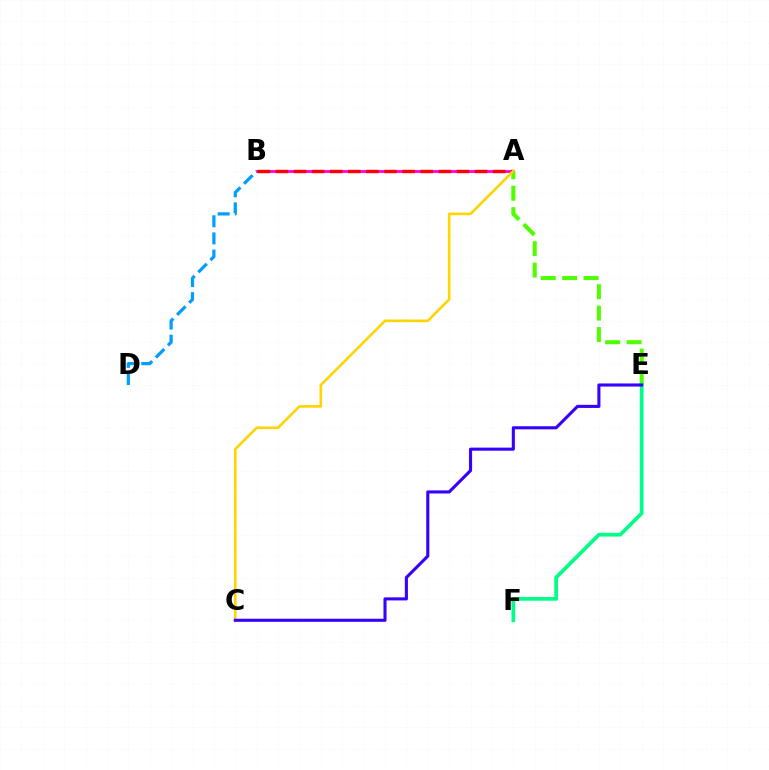{('A', 'B'): [{'color': '#ff00ed', 'line_style': 'solid', 'thickness': 2.02}, {'color': '#ff0000', 'line_style': 'dashed', 'thickness': 2.46}], ('A', 'E'): [{'color': '#4fff00', 'line_style': 'dashed', 'thickness': 2.91}], ('B', 'D'): [{'color': '#009eff', 'line_style': 'dashed', 'thickness': 2.33}], ('E', 'F'): [{'color': '#00ff86', 'line_style': 'solid', 'thickness': 2.68}], ('A', 'C'): [{'color': '#ffd500', 'line_style': 'solid', 'thickness': 1.89}], ('C', 'E'): [{'color': '#3700ff', 'line_style': 'solid', 'thickness': 2.22}]}